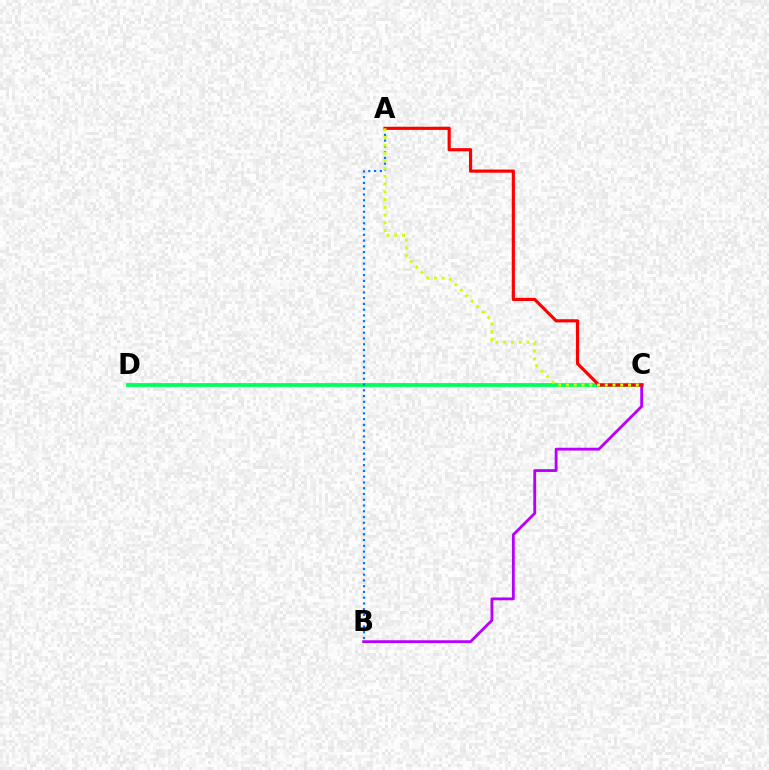{('C', 'D'): [{'color': '#00ff5c', 'line_style': 'solid', 'thickness': 2.74}], ('B', 'C'): [{'color': '#b900ff', 'line_style': 'solid', 'thickness': 2.04}], ('A', 'B'): [{'color': '#0074ff', 'line_style': 'dotted', 'thickness': 1.56}], ('A', 'C'): [{'color': '#ff0000', 'line_style': 'solid', 'thickness': 2.27}, {'color': '#d1ff00', 'line_style': 'dotted', 'thickness': 2.11}]}